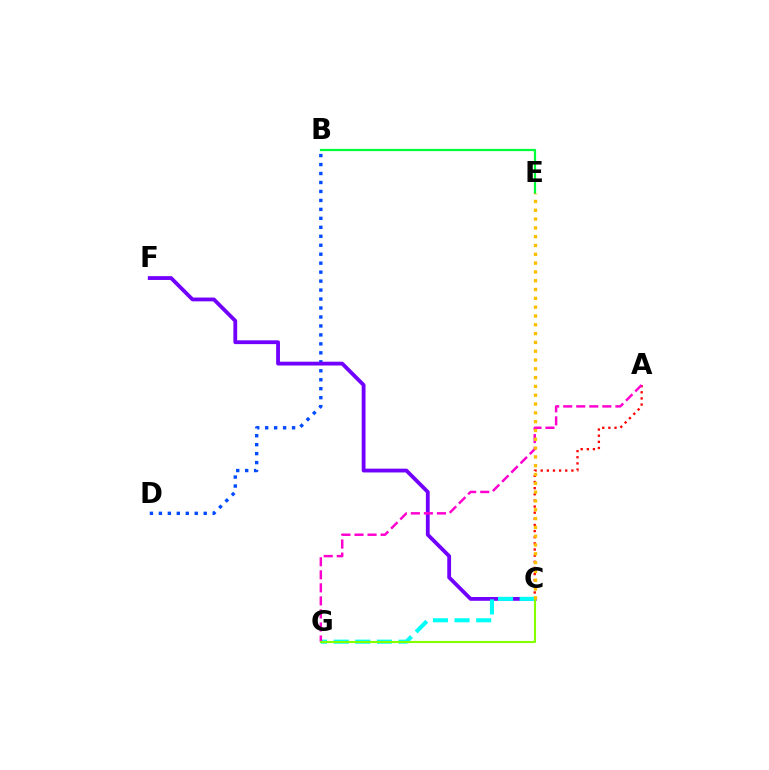{('B', 'D'): [{'color': '#004bff', 'line_style': 'dotted', 'thickness': 2.44}], ('A', 'C'): [{'color': '#ff0000', 'line_style': 'dotted', 'thickness': 1.67}], ('C', 'F'): [{'color': '#7200ff', 'line_style': 'solid', 'thickness': 2.74}], ('B', 'E'): [{'color': '#00ff39', 'line_style': 'solid', 'thickness': 1.61}], ('C', 'G'): [{'color': '#00fff6', 'line_style': 'dashed', 'thickness': 2.94}, {'color': '#84ff00', 'line_style': 'solid', 'thickness': 1.52}], ('A', 'G'): [{'color': '#ff00cf', 'line_style': 'dashed', 'thickness': 1.77}], ('C', 'E'): [{'color': '#ffbd00', 'line_style': 'dotted', 'thickness': 2.39}]}